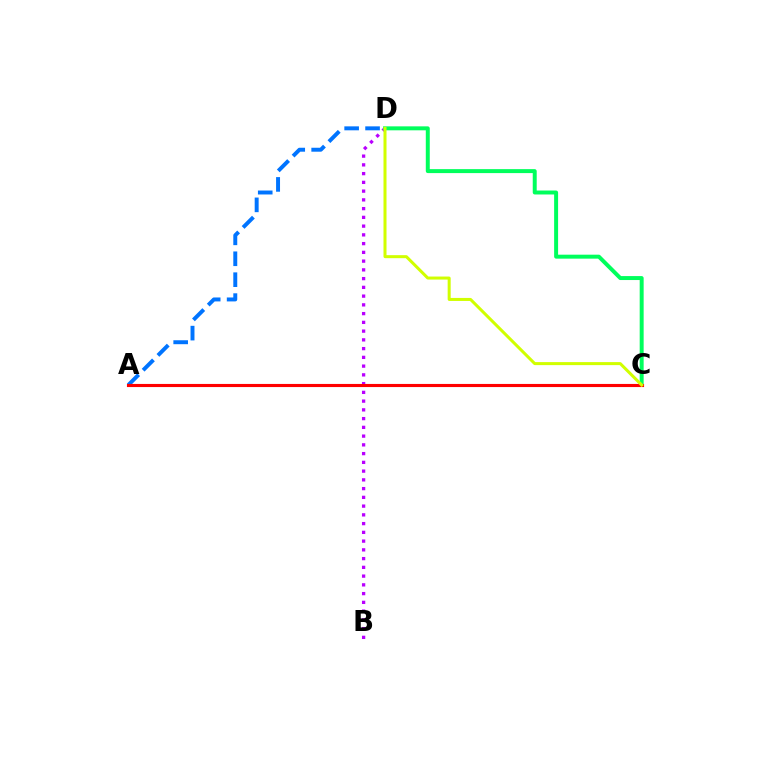{('A', 'D'): [{'color': '#0074ff', 'line_style': 'dashed', 'thickness': 2.84}], ('B', 'D'): [{'color': '#b900ff', 'line_style': 'dotted', 'thickness': 2.38}], ('C', 'D'): [{'color': '#00ff5c', 'line_style': 'solid', 'thickness': 2.85}, {'color': '#d1ff00', 'line_style': 'solid', 'thickness': 2.18}], ('A', 'C'): [{'color': '#ff0000', 'line_style': 'solid', 'thickness': 2.24}]}